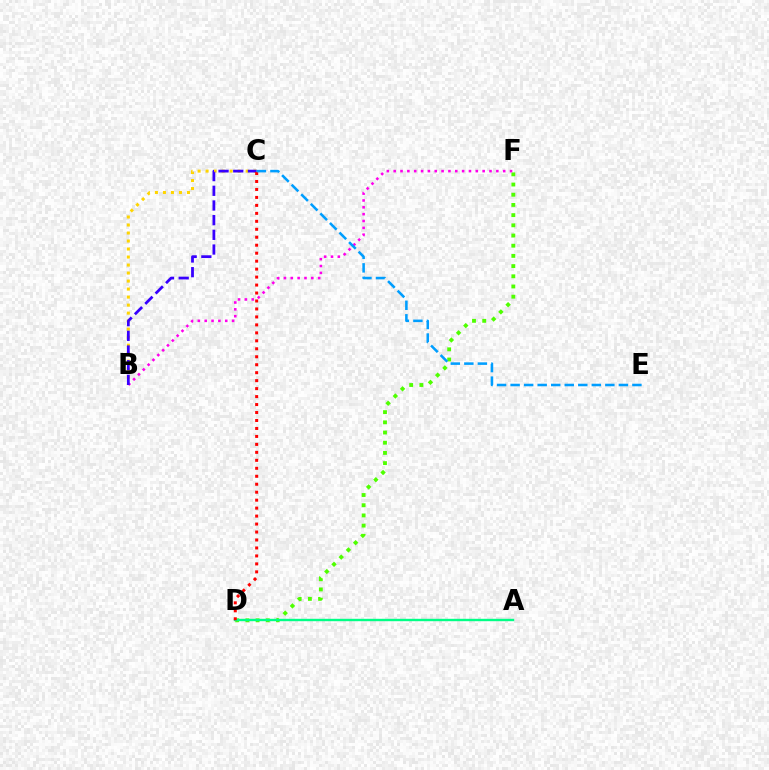{('B', 'C'): [{'color': '#ffd500', 'line_style': 'dotted', 'thickness': 2.18}, {'color': '#3700ff', 'line_style': 'dashed', 'thickness': 1.99}], ('D', 'F'): [{'color': '#4fff00', 'line_style': 'dotted', 'thickness': 2.77}], ('B', 'F'): [{'color': '#ff00ed', 'line_style': 'dotted', 'thickness': 1.86}], ('A', 'D'): [{'color': '#00ff86', 'line_style': 'solid', 'thickness': 1.72}], ('C', 'D'): [{'color': '#ff0000', 'line_style': 'dotted', 'thickness': 2.16}], ('C', 'E'): [{'color': '#009eff', 'line_style': 'dashed', 'thickness': 1.84}]}